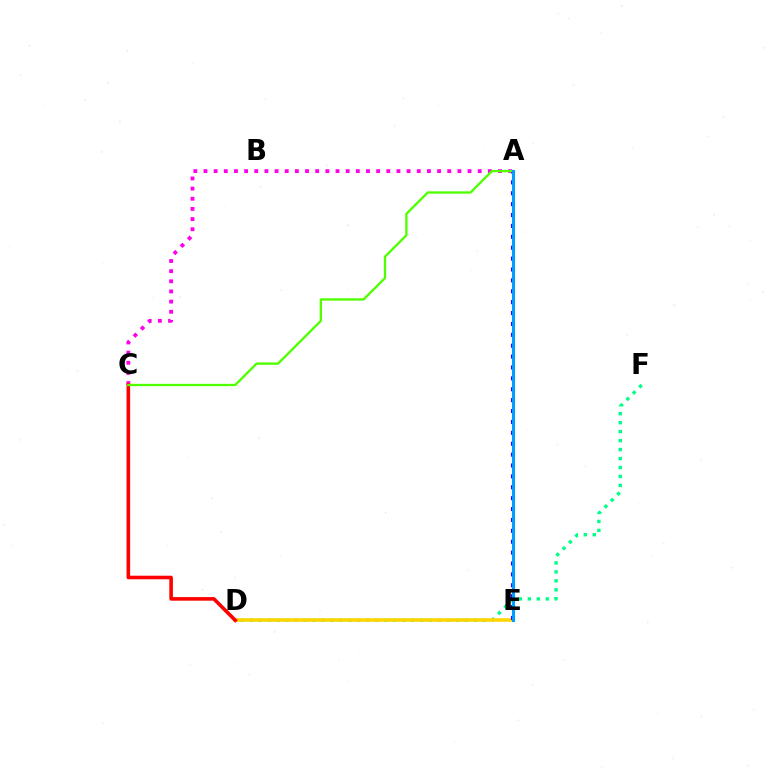{('A', 'C'): [{'color': '#ff00ed', 'line_style': 'dotted', 'thickness': 2.76}, {'color': '#4fff00', 'line_style': 'solid', 'thickness': 1.68}], ('D', 'F'): [{'color': '#00ff86', 'line_style': 'dotted', 'thickness': 2.44}], ('D', 'E'): [{'color': '#ffd500', 'line_style': 'solid', 'thickness': 2.58}], ('A', 'E'): [{'color': '#3700ff', 'line_style': 'dotted', 'thickness': 2.96}, {'color': '#009eff', 'line_style': 'solid', 'thickness': 2.19}], ('C', 'D'): [{'color': '#ff0000', 'line_style': 'solid', 'thickness': 2.58}]}